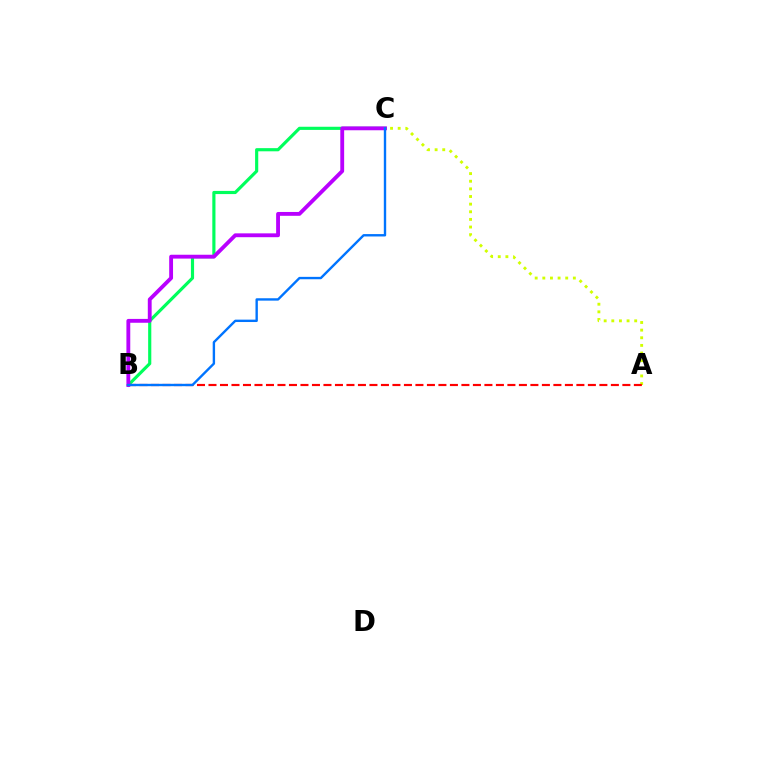{('A', 'C'): [{'color': '#d1ff00', 'line_style': 'dotted', 'thickness': 2.07}], ('B', 'C'): [{'color': '#00ff5c', 'line_style': 'solid', 'thickness': 2.27}, {'color': '#b900ff', 'line_style': 'solid', 'thickness': 2.77}, {'color': '#0074ff', 'line_style': 'solid', 'thickness': 1.72}], ('A', 'B'): [{'color': '#ff0000', 'line_style': 'dashed', 'thickness': 1.56}]}